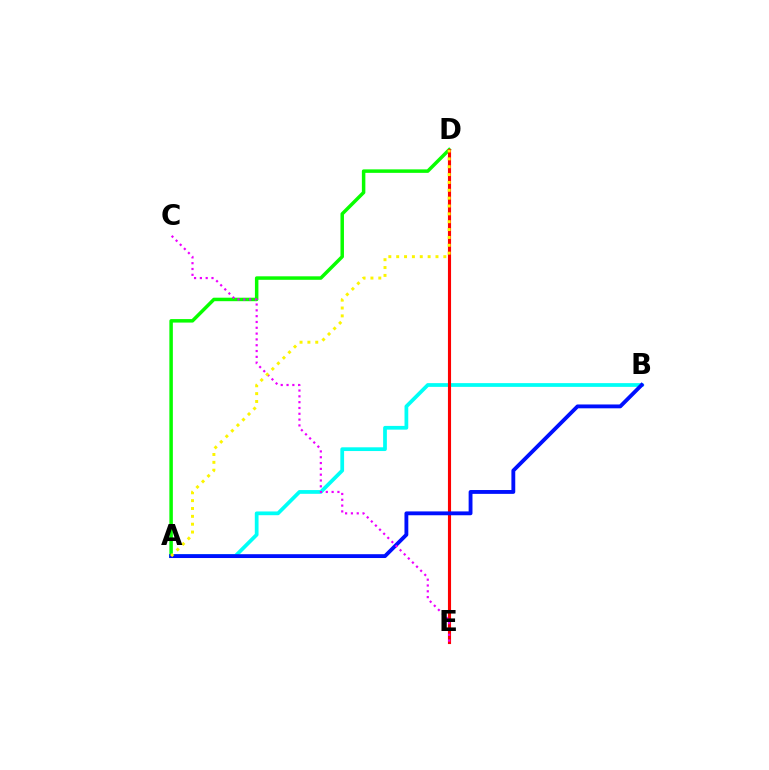{('A', 'B'): [{'color': '#00fff6', 'line_style': 'solid', 'thickness': 2.69}, {'color': '#0010ff', 'line_style': 'solid', 'thickness': 2.77}], ('A', 'D'): [{'color': '#08ff00', 'line_style': 'solid', 'thickness': 2.51}, {'color': '#fcf500', 'line_style': 'dotted', 'thickness': 2.13}], ('D', 'E'): [{'color': '#ff0000', 'line_style': 'solid', 'thickness': 2.24}], ('C', 'E'): [{'color': '#ee00ff', 'line_style': 'dotted', 'thickness': 1.58}]}